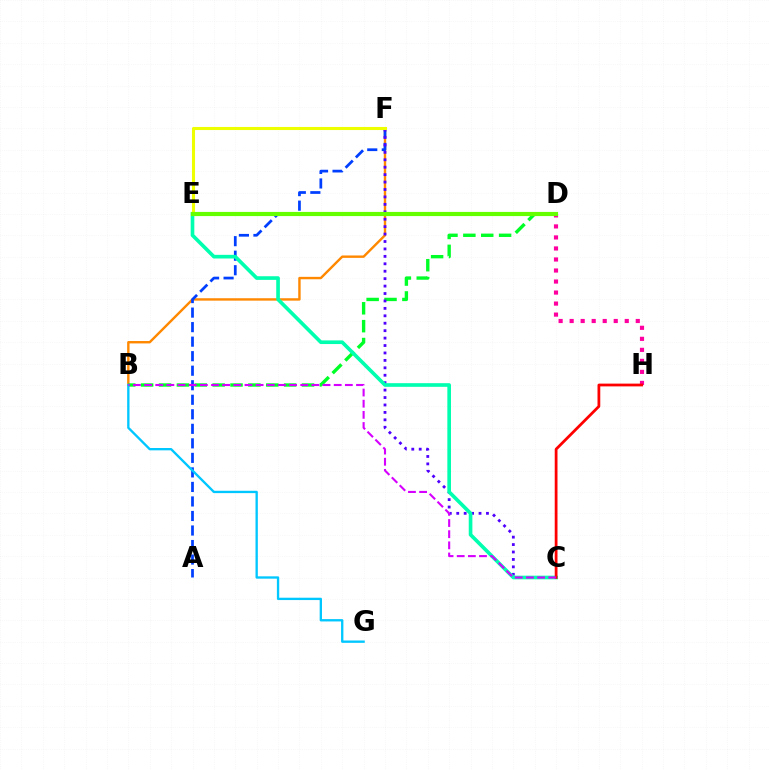{('B', 'F'): [{'color': '#ff8800', 'line_style': 'solid', 'thickness': 1.73}], ('A', 'F'): [{'color': '#003fff', 'line_style': 'dashed', 'thickness': 1.97}], ('B', 'D'): [{'color': '#00ff27', 'line_style': 'dashed', 'thickness': 2.43}], ('C', 'F'): [{'color': '#4f00ff', 'line_style': 'dotted', 'thickness': 2.02}], ('C', 'E'): [{'color': '#00ffaf', 'line_style': 'solid', 'thickness': 2.63}], ('D', 'H'): [{'color': '#ff00a0', 'line_style': 'dotted', 'thickness': 2.99}], ('C', 'H'): [{'color': '#ff0000', 'line_style': 'solid', 'thickness': 2.0}], ('E', 'F'): [{'color': '#eeff00', 'line_style': 'solid', 'thickness': 2.22}], ('B', 'G'): [{'color': '#00c7ff', 'line_style': 'solid', 'thickness': 1.68}], ('B', 'C'): [{'color': '#d600ff', 'line_style': 'dashed', 'thickness': 1.52}], ('D', 'E'): [{'color': '#66ff00', 'line_style': 'solid', 'thickness': 3.0}]}